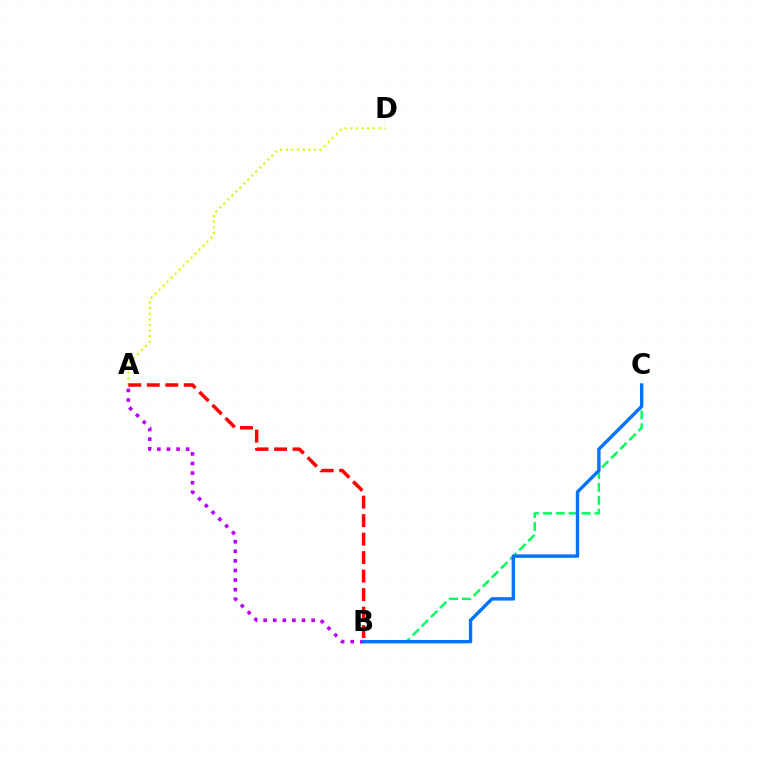{('B', 'C'): [{'color': '#00ff5c', 'line_style': 'dashed', 'thickness': 1.75}, {'color': '#0074ff', 'line_style': 'solid', 'thickness': 2.44}], ('A', 'D'): [{'color': '#d1ff00', 'line_style': 'dotted', 'thickness': 1.53}], ('A', 'B'): [{'color': '#ff0000', 'line_style': 'dashed', 'thickness': 2.51}, {'color': '#b900ff', 'line_style': 'dotted', 'thickness': 2.61}]}